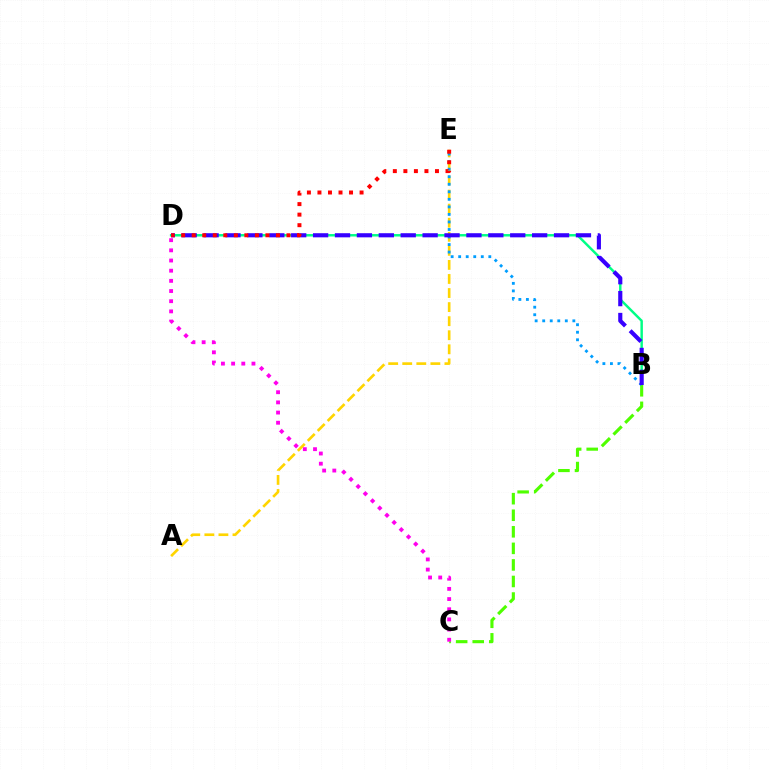{('A', 'E'): [{'color': '#ffd500', 'line_style': 'dashed', 'thickness': 1.91}], ('B', 'D'): [{'color': '#00ff86', 'line_style': 'solid', 'thickness': 1.77}, {'color': '#3700ff', 'line_style': 'dashed', 'thickness': 2.98}], ('B', 'C'): [{'color': '#4fff00', 'line_style': 'dashed', 'thickness': 2.25}], ('B', 'E'): [{'color': '#009eff', 'line_style': 'dotted', 'thickness': 2.05}], ('D', 'E'): [{'color': '#ff0000', 'line_style': 'dotted', 'thickness': 2.86}], ('C', 'D'): [{'color': '#ff00ed', 'line_style': 'dotted', 'thickness': 2.76}]}